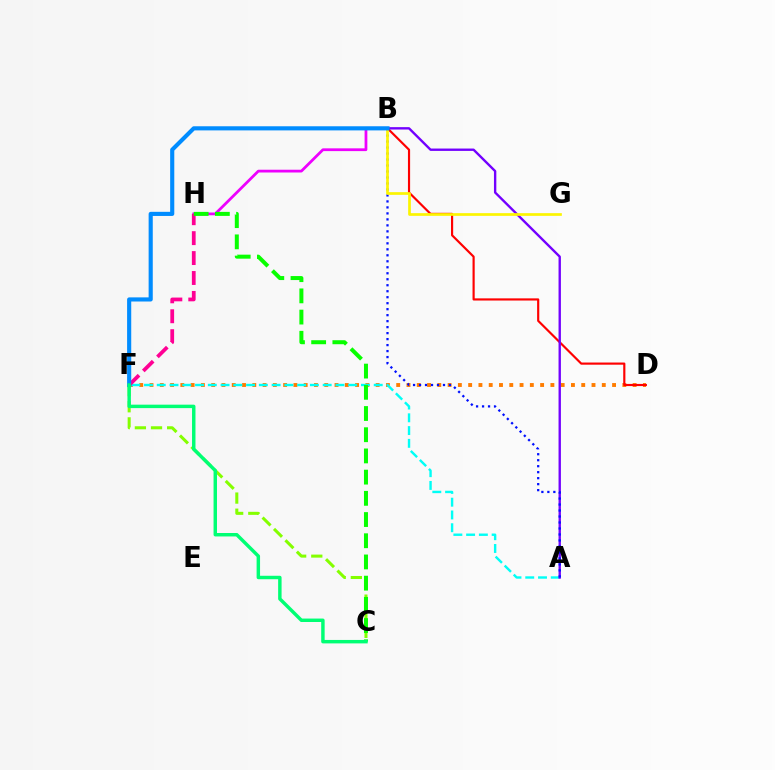{('D', 'F'): [{'color': '#ff7c00', 'line_style': 'dotted', 'thickness': 2.79}], ('A', 'F'): [{'color': '#00fff6', 'line_style': 'dashed', 'thickness': 1.73}], ('B', 'D'): [{'color': '#ff0000', 'line_style': 'solid', 'thickness': 1.56}], ('A', 'B'): [{'color': '#7200ff', 'line_style': 'solid', 'thickness': 1.71}, {'color': '#0010ff', 'line_style': 'dotted', 'thickness': 1.63}], ('B', 'G'): [{'color': '#fcf500', 'line_style': 'solid', 'thickness': 1.94}], ('B', 'H'): [{'color': '#ee00ff', 'line_style': 'solid', 'thickness': 1.99}], ('F', 'H'): [{'color': '#ff0094', 'line_style': 'dashed', 'thickness': 2.71}], ('C', 'F'): [{'color': '#84ff00', 'line_style': 'dashed', 'thickness': 2.19}, {'color': '#00ff74', 'line_style': 'solid', 'thickness': 2.48}], ('B', 'F'): [{'color': '#008cff', 'line_style': 'solid', 'thickness': 2.97}], ('C', 'H'): [{'color': '#08ff00', 'line_style': 'dashed', 'thickness': 2.88}]}